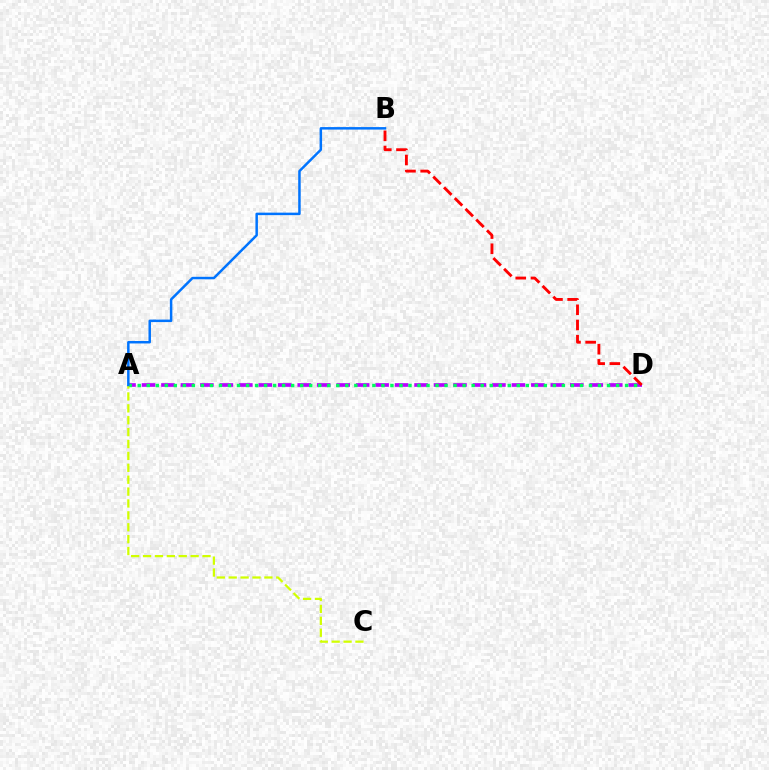{('A', 'D'): [{'color': '#b900ff', 'line_style': 'dashed', 'thickness': 2.64}, {'color': '#00ff5c', 'line_style': 'dotted', 'thickness': 2.45}], ('A', 'C'): [{'color': '#d1ff00', 'line_style': 'dashed', 'thickness': 1.62}], ('A', 'B'): [{'color': '#0074ff', 'line_style': 'solid', 'thickness': 1.79}], ('B', 'D'): [{'color': '#ff0000', 'line_style': 'dashed', 'thickness': 2.06}]}